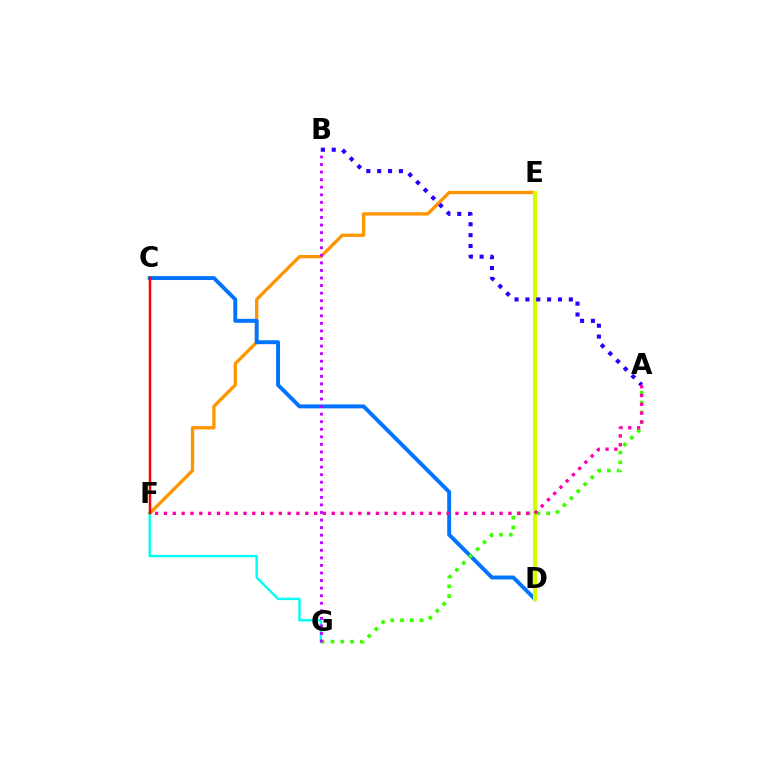{('E', 'F'): [{'color': '#ff9400', 'line_style': 'solid', 'thickness': 2.38}], ('C', 'F'): [{'color': '#00ff5c', 'line_style': 'solid', 'thickness': 1.52}, {'color': '#ff0000', 'line_style': 'solid', 'thickness': 1.77}], ('C', 'D'): [{'color': '#0074ff', 'line_style': 'solid', 'thickness': 2.83}], ('F', 'G'): [{'color': '#00fff6', 'line_style': 'solid', 'thickness': 1.74}], ('A', 'G'): [{'color': '#3dff00', 'line_style': 'dotted', 'thickness': 2.66}], ('D', 'E'): [{'color': '#d1ff00', 'line_style': 'solid', 'thickness': 2.91}], ('A', 'B'): [{'color': '#2500ff', 'line_style': 'dotted', 'thickness': 2.95}], ('A', 'F'): [{'color': '#ff00ac', 'line_style': 'dotted', 'thickness': 2.4}], ('B', 'G'): [{'color': '#b900ff', 'line_style': 'dotted', 'thickness': 2.06}]}